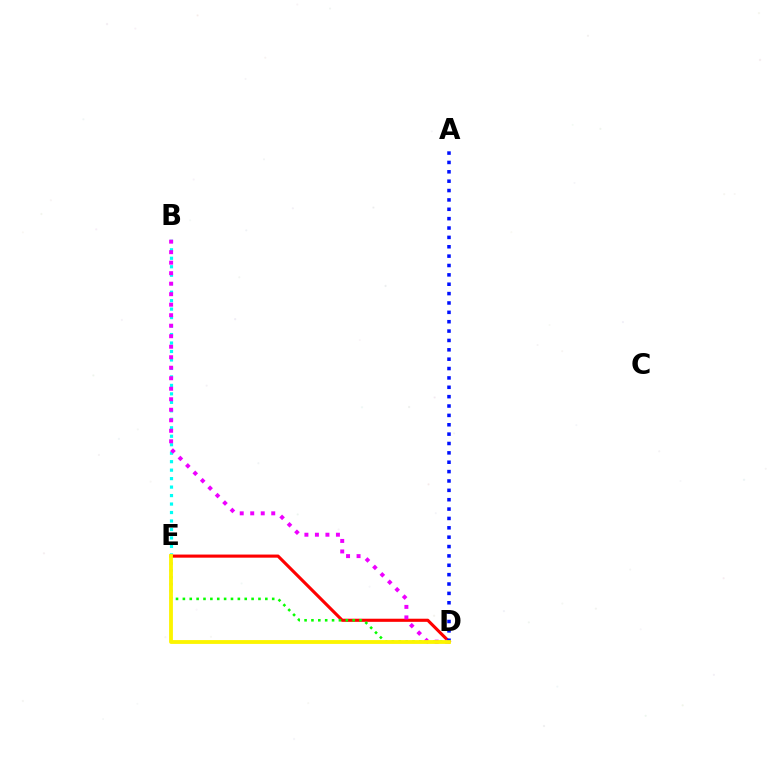{('B', 'E'): [{'color': '#00fff6', 'line_style': 'dotted', 'thickness': 2.3}], ('D', 'E'): [{'color': '#ff0000', 'line_style': 'solid', 'thickness': 2.24}, {'color': '#08ff00', 'line_style': 'dotted', 'thickness': 1.87}, {'color': '#fcf500', 'line_style': 'solid', 'thickness': 2.74}], ('B', 'D'): [{'color': '#ee00ff', 'line_style': 'dotted', 'thickness': 2.85}], ('A', 'D'): [{'color': '#0010ff', 'line_style': 'dotted', 'thickness': 2.55}]}